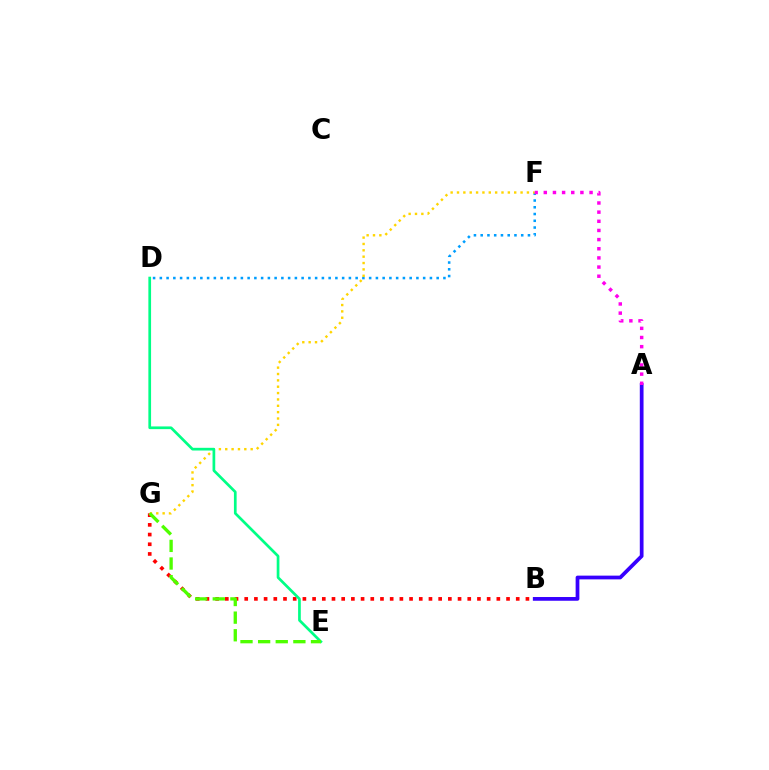{('B', 'G'): [{'color': '#ff0000', 'line_style': 'dotted', 'thickness': 2.63}], ('D', 'F'): [{'color': '#009eff', 'line_style': 'dotted', 'thickness': 1.83}], ('F', 'G'): [{'color': '#ffd500', 'line_style': 'dotted', 'thickness': 1.73}], ('A', 'B'): [{'color': '#3700ff', 'line_style': 'solid', 'thickness': 2.69}], ('D', 'E'): [{'color': '#00ff86', 'line_style': 'solid', 'thickness': 1.95}], ('A', 'F'): [{'color': '#ff00ed', 'line_style': 'dotted', 'thickness': 2.49}], ('E', 'G'): [{'color': '#4fff00', 'line_style': 'dashed', 'thickness': 2.39}]}